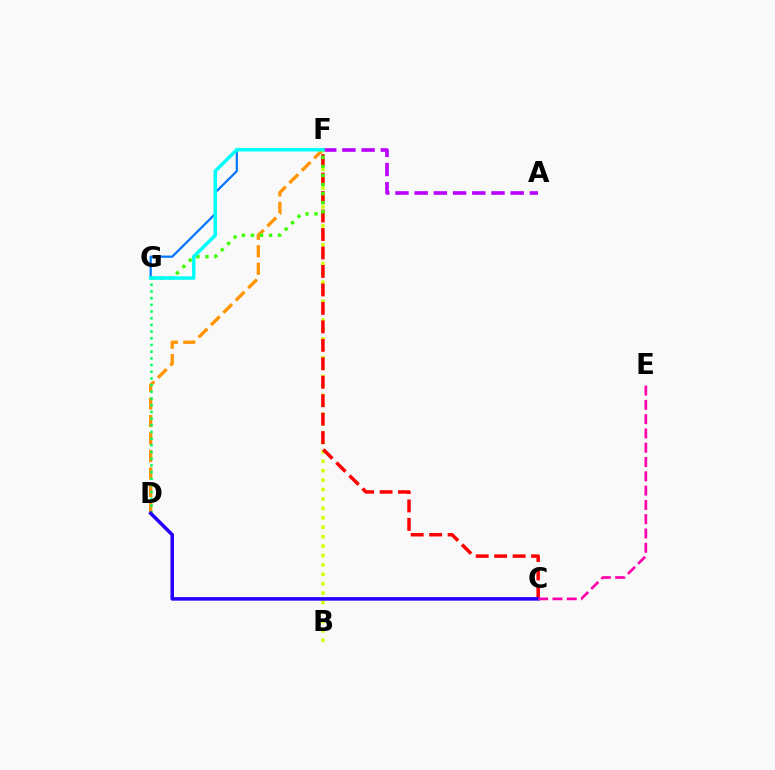{('A', 'F'): [{'color': '#b900ff', 'line_style': 'dashed', 'thickness': 2.61}], ('F', 'G'): [{'color': '#0074ff', 'line_style': 'solid', 'thickness': 1.59}, {'color': '#3dff00', 'line_style': 'dotted', 'thickness': 2.46}, {'color': '#00fff6', 'line_style': 'solid', 'thickness': 2.53}], ('D', 'F'): [{'color': '#ff9400', 'line_style': 'dashed', 'thickness': 2.37}], ('B', 'F'): [{'color': '#d1ff00', 'line_style': 'dotted', 'thickness': 2.56}], ('D', 'G'): [{'color': '#00ff5c', 'line_style': 'dotted', 'thickness': 1.82}], ('C', 'F'): [{'color': '#ff0000', 'line_style': 'dashed', 'thickness': 2.51}], ('C', 'D'): [{'color': '#2500ff', 'line_style': 'solid', 'thickness': 2.54}], ('C', 'E'): [{'color': '#ff00ac', 'line_style': 'dashed', 'thickness': 1.94}]}